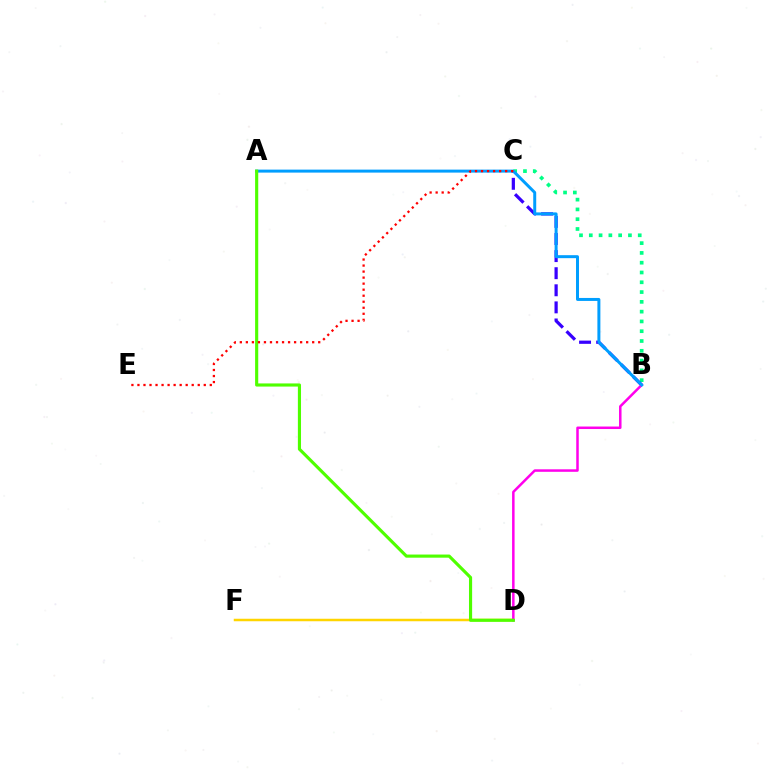{('B', 'C'): [{'color': '#00ff86', 'line_style': 'dotted', 'thickness': 2.66}, {'color': '#3700ff', 'line_style': 'dashed', 'thickness': 2.32}], ('D', 'F'): [{'color': '#ffd500', 'line_style': 'solid', 'thickness': 1.8}], ('B', 'D'): [{'color': '#ff00ed', 'line_style': 'solid', 'thickness': 1.8}], ('A', 'B'): [{'color': '#009eff', 'line_style': 'solid', 'thickness': 2.15}], ('A', 'D'): [{'color': '#4fff00', 'line_style': 'solid', 'thickness': 2.26}], ('C', 'E'): [{'color': '#ff0000', 'line_style': 'dotted', 'thickness': 1.64}]}